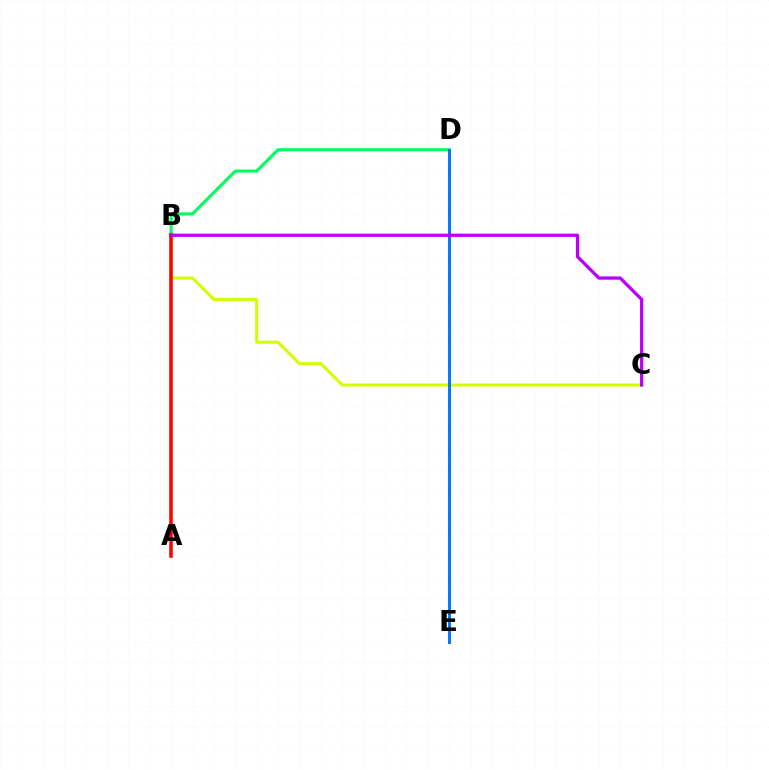{('B', 'C'): [{'color': '#d1ff00', 'line_style': 'solid', 'thickness': 2.18}, {'color': '#b900ff', 'line_style': 'solid', 'thickness': 2.35}], ('B', 'D'): [{'color': '#00ff5c', 'line_style': 'solid', 'thickness': 2.21}], ('A', 'B'): [{'color': '#ff0000', 'line_style': 'solid', 'thickness': 2.54}], ('D', 'E'): [{'color': '#0074ff', 'line_style': 'solid', 'thickness': 2.1}]}